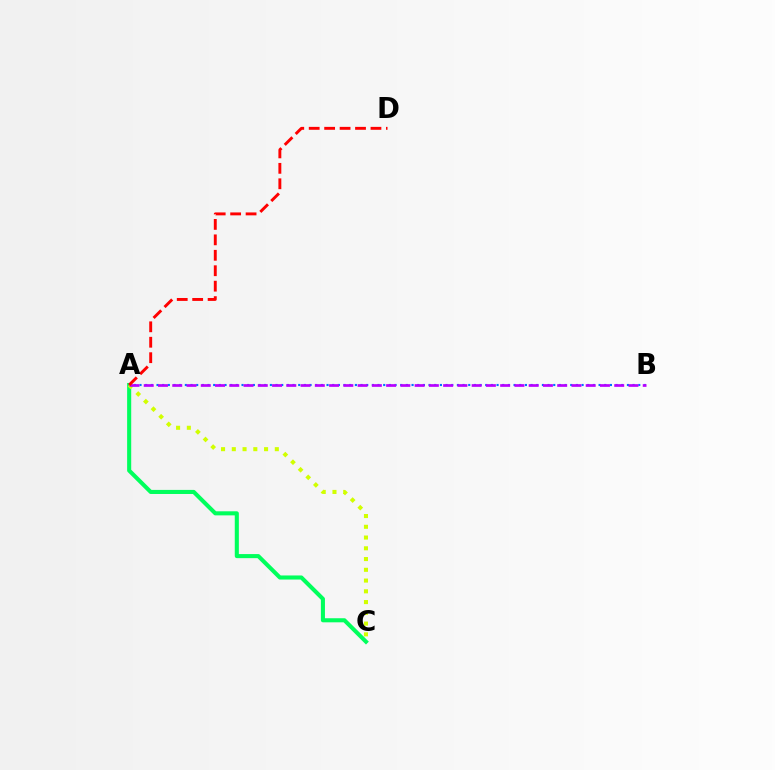{('A', 'B'): [{'color': '#0074ff', 'line_style': 'dotted', 'thickness': 1.54}, {'color': '#b900ff', 'line_style': 'dashed', 'thickness': 1.94}], ('A', 'C'): [{'color': '#00ff5c', 'line_style': 'solid', 'thickness': 2.93}, {'color': '#d1ff00', 'line_style': 'dotted', 'thickness': 2.92}], ('A', 'D'): [{'color': '#ff0000', 'line_style': 'dashed', 'thickness': 2.1}]}